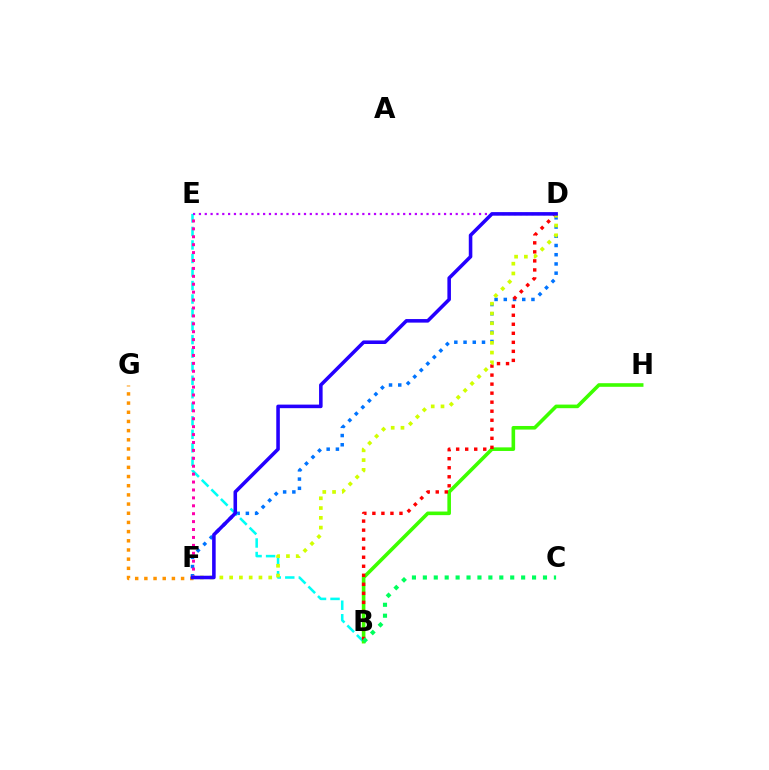{('D', 'F'): [{'color': '#0074ff', 'line_style': 'dotted', 'thickness': 2.51}, {'color': '#d1ff00', 'line_style': 'dotted', 'thickness': 2.66}, {'color': '#2500ff', 'line_style': 'solid', 'thickness': 2.56}], ('B', 'E'): [{'color': '#00fff6', 'line_style': 'dashed', 'thickness': 1.84}], ('B', 'H'): [{'color': '#3dff00', 'line_style': 'solid', 'thickness': 2.59}], ('D', 'E'): [{'color': '#b900ff', 'line_style': 'dotted', 'thickness': 1.59}], ('E', 'F'): [{'color': '#ff00ac', 'line_style': 'dotted', 'thickness': 2.15}], ('B', 'D'): [{'color': '#ff0000', 'line_style': 'dotted', 'thickness': 2.45}], ('F', 'G'): [{'color': '#ff9400', 'line_style': 'dotted', 'thickness': 2.49}], ('B', 'C'): [{'color': '#00ff5c', 'line_style': 'dotted', 'thickness': 2.97}]}